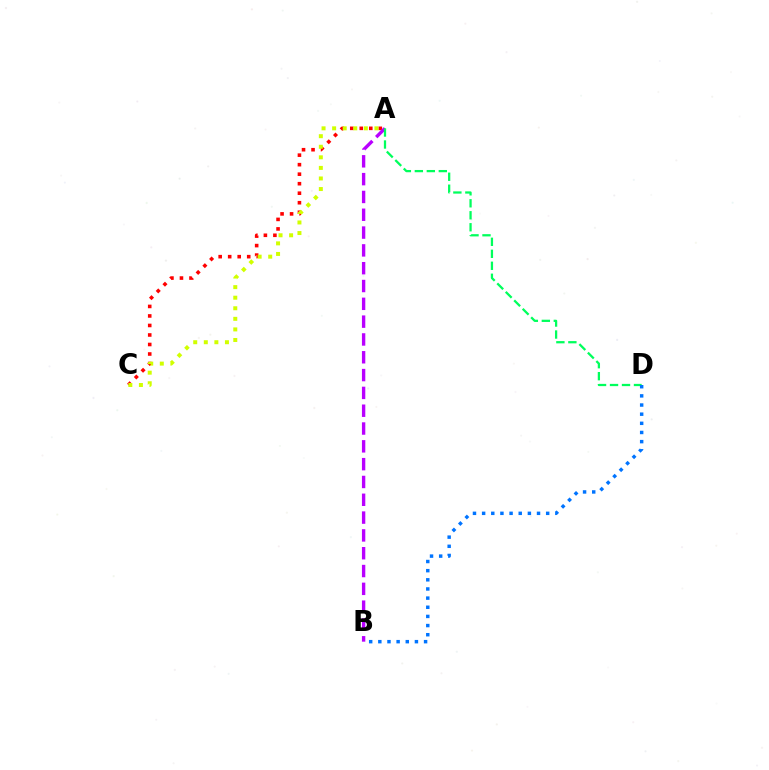{('A', 'C'): [{'color': '#ff0000', 'line_style': 'dotted', 'thickness': 2.59}, {'color': '#d1ff00', 'line_style': 'dotted', 'thickness': 2.87}], ('A', 'B'): [{'color': '#b900ff', 'line_style': 'dashed', 'thickness': 2.42}], ('A', 'D'): [{'color': '#00ff5c', 'line_style': 'dashed', 'thickness': 1.63}], ('B', 'D'): [{'color': '#0074ff', 'line_style': 'dotted', 'thickness': 2.49}]}